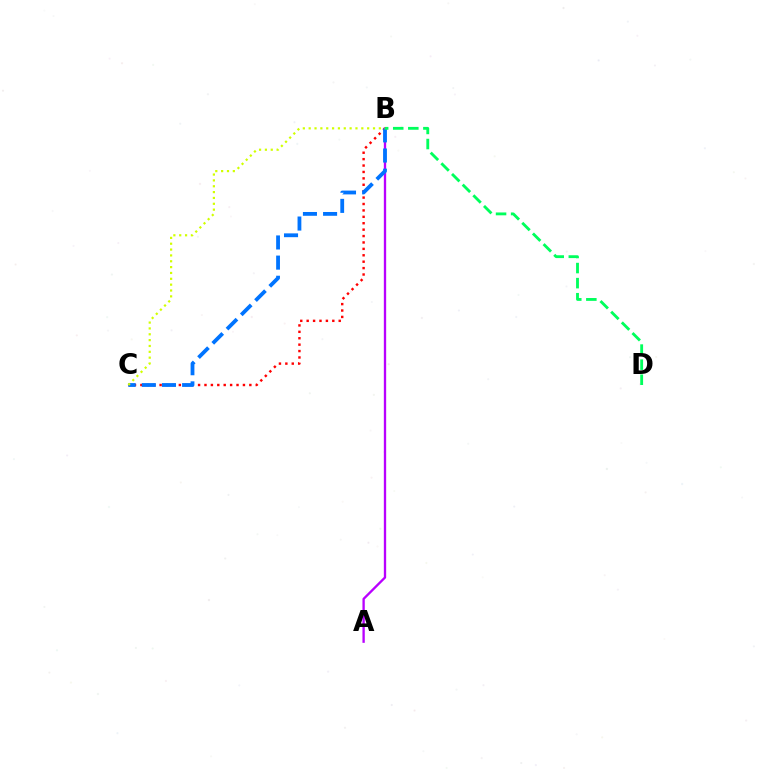{('A', 'B'): [{'color': '#b900ff', 'line_style': 'solid', 'thickness': 1.68}], ('B', 'C'): [{'color': '#ff0000', 'line_style': 'dotted', 'thickness': 1.74}, {'color': '#0074ff', 'line_style': 'dashed', 'thickness': 2.74}, {'color': '#d1ff00', 'line_style': 'dotted', 'thickness': 1.59}], ('B', 'D'): [{'color': '#00ff5c', 'line_style': 'dashed', 'thickness': 2.05}]}